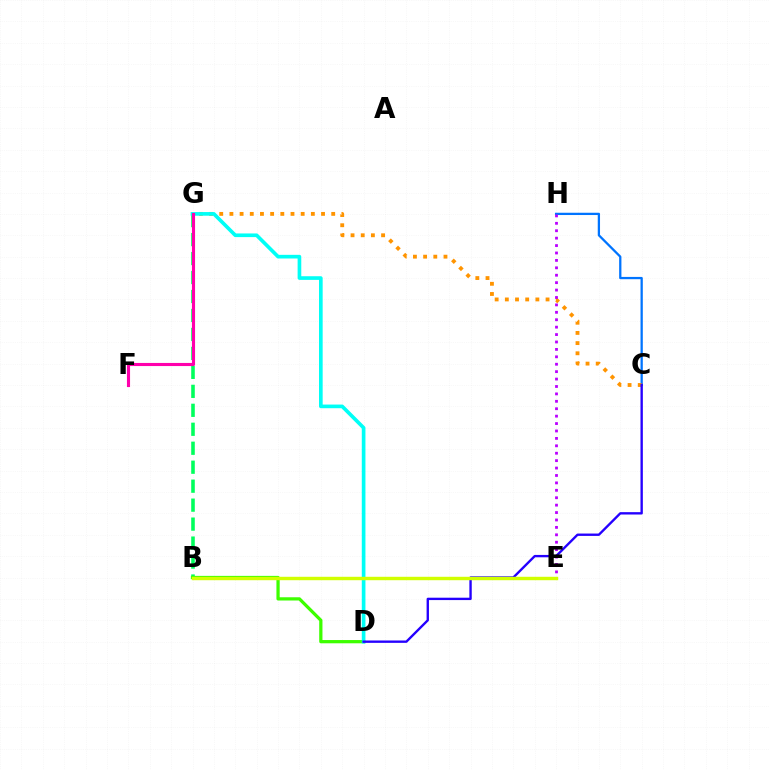{('B', 'G'): [{'color': '#00ff5c', 'line_style': 'dashed', 'thickness': 2.58}], ('B', 'E'): [{'color': '#ff0000', 'line_style': 'dotted', 'thickness': 1.96}, {'color': '#d1ff00', 'line_style': 'solid', 'thickness': 2.47}], ('C', 'H'): [{'color': '#0074ff', 'line_style': 'solid', 'thickness': 1.64}], ('C', 'G'): [{'color': '#ff9400', 'line_style': 'dotted', 'thickness': 2.77}], ('B', 'D'): [{'color': '#3dff00', 'line_style': 'solid', 'thickness': 2.34}], ('D', 'G'): [{'color': '#00fff6', 'line_style': 'solid', 'thickness': 2.64}], ('F', 'G'): [{'color': '#ff00ac', 'line_style': 'solid', 'thickness': 2.24}], ('C', 'D'): [{'color': '#2500ff', 'line_style': 'solid', 'thickness': 1.7}], ('E', 'H'): [{'color': '#b900ff', 'line_style': 'dotted', 'thickness': 2.02}]}